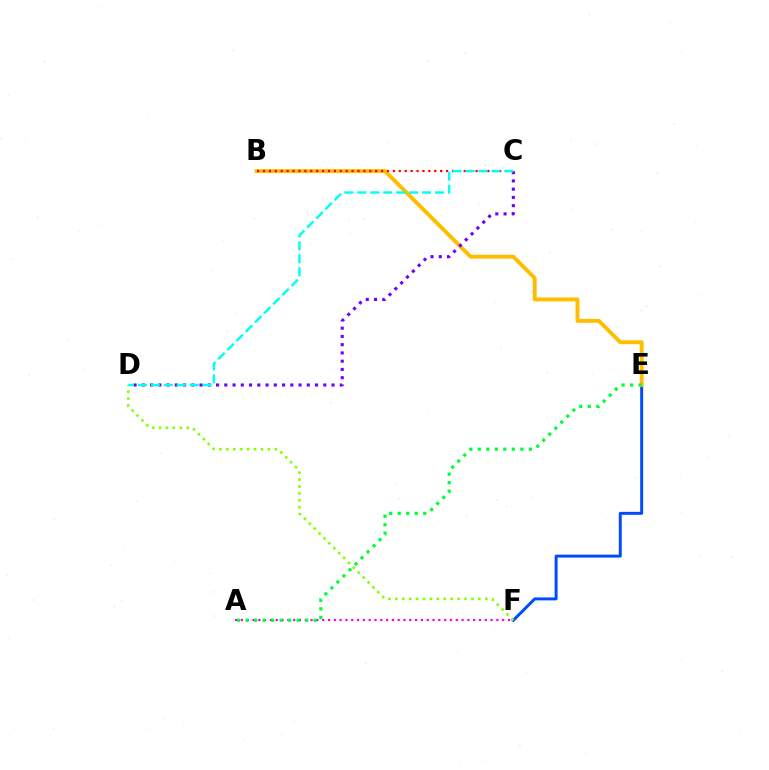{('E', 'F'): [{'color': '#004bff', 'line_style': 'solid', 'thickness': 2.12}], ('B', 'E'): [{'color': '#ffbd00', 'line_style': 'solid', 'thickness': 2.83}], ('D', 'F'): [{'color': '#84ff00', 'line_style': 'dotted', 'thickness': 1.88}], ('B', 'C'): [{'color': '#ff0000', 'line_style': 'dotted', 'thickness': 1.6}], ('C', 'D'): [{'color': '#7200ff', 'line_style': 'dotted', 'thickness': 2.24}, {'color': '#00fff6', 'line_style': 'dashed', 'thickness': 1.76}], ('A', 'F'): [{'color': '#ff00cf', 'line_style': 'dotted', 'thickness': 1.58}], ('A', 'E'): [{'color': '#00ff39', 'line_style': 'dotted', 'thickness': 2.31}]}